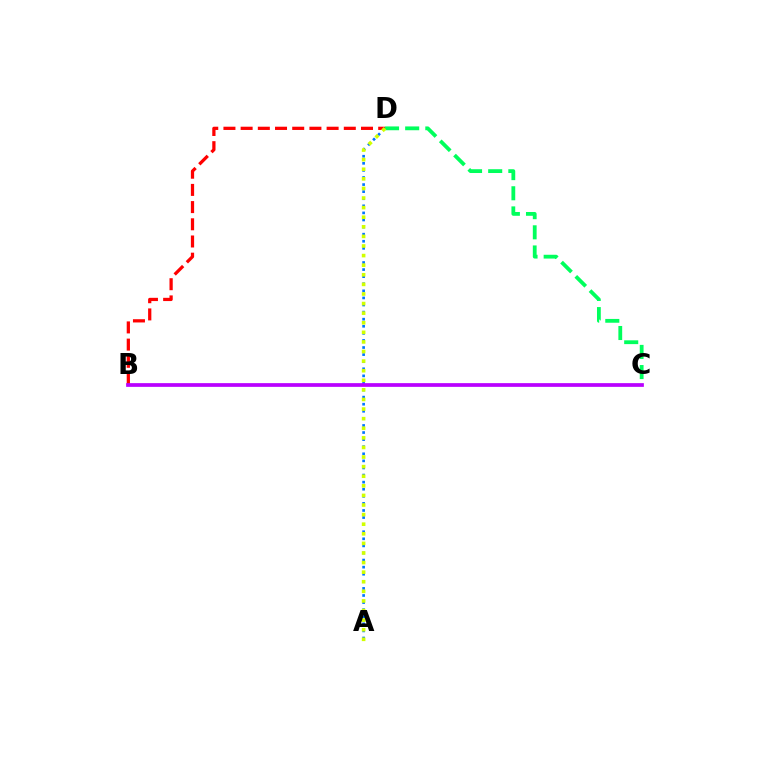{('B', 'D'): [{'color': '#ff0000', 'line_style': 'dashed', 'thickness': 2.34}], ('A', 'D'): [{'color': '#0074ff', 'line_style': 'dotted', 'thickness': 1.92}, {'color': '#d1ff00', 'line_style': 'dotted', 'thickness': 2.61}], ('C', 'D'): [{'color': '#00ff5c', 'line_style': 'dashed', 'thickness': 2.74}], ('B', 'C'): [{'color': '#b900ff', 'line_style': 'solid', 'thickness': 2.68}]}